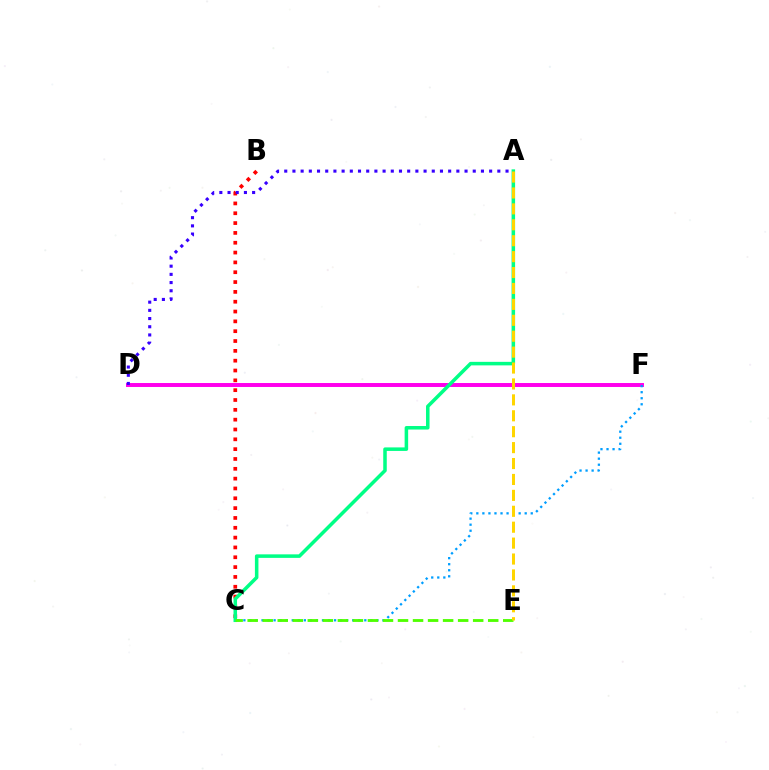{('D', 'F'): [{'color': '#ff00ed', 'line_style': 'solid', 'thickness': 2.84}], ('C', 'F'): [{'color': '#009eff', 'line_style': 'dotted', 'thickness': 1.64}], ('B', 'C'): [{'color': '#ff0000', 'line_style': 'dotted', 'thickness': 2.67}], ('A', 'C'): [{'color': '#00ff86', 'line_style': 'solid', 'thickness': 2.54}], ('C', 'E'): [{'color': '#4fff00', 'line_style': 'dashed', 'thickness': 2.04}], ('A', 'D'): [{'color': '#3700ff', 'line_style': 'dotted', 'thickness': 2.23}], ('A', 'E'): [{'color': '#ffd500', 'line_style': 'dashed', 'thickness': 2.16}]}